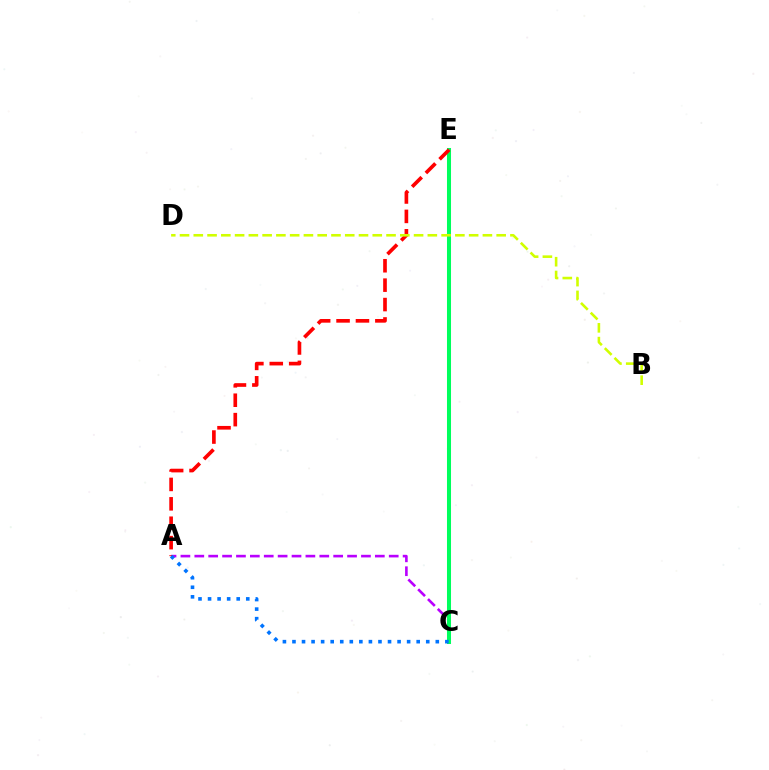{('A', 'C'): [{'color': '#b900ff', 'line_style': 'dashed', 'thickness': 1.89}, {'color': '#0074ff', 'line_style': 'dotted', 'thickness': 2.6}], ('C', 'E'): [{'color': '#00ff5c', 'line_style': 'solid', 'thickness': 2.9}], ('A', 'E'): [{'color': '#ff0000', 'line_style': 'dashed', 'thickness': 2.64}], ('B', 'D'): [{'color': '#d1ff00', 'line_style': 'dashed', 'thickness': 1.87}]}